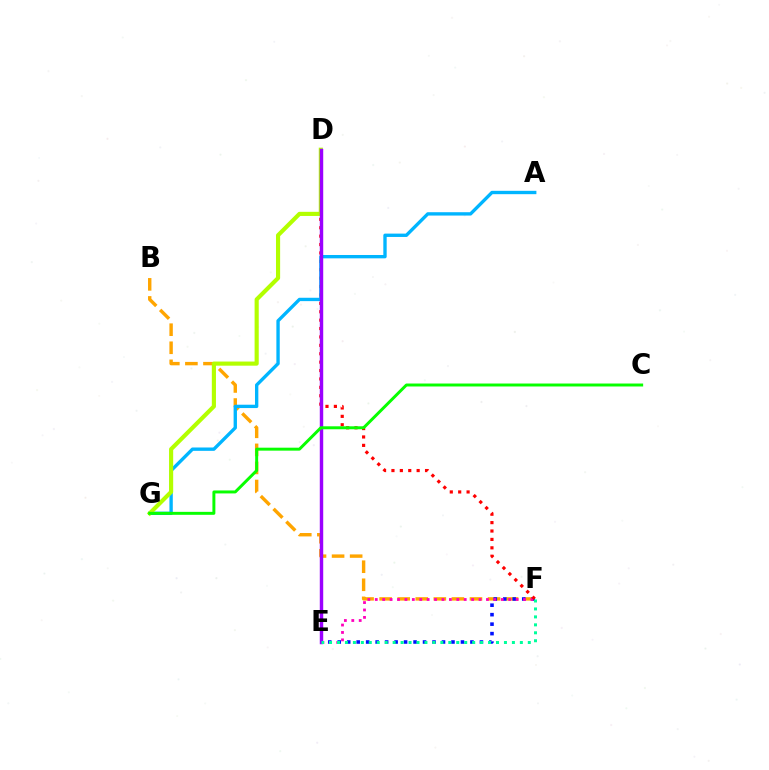{('B', 'F'): [{'color': '#ffa500', 'line_style': 'dashed', 'thickness': 2.45}], ('E', 'F'): [{'color': '#0010ff', 'line_style': 'dotted', 'thickness': 2.58}, {'color': '#ff00bd', 'line_style': 'dotted', 'thickness': 2.01}, {'color': '#00ff9d', 'line_style': 'dotted', 'thickness': 2.16}], ('D', 'F'): [{'color': '#ff0000', 'line_style': 'dotted', 'thickness': 2.28}], ('A', 'G'): [{'color': '#00b5ff', 'line_style': 'solid', 'thickness': 2.41}], ('D', 'G'): [{'color': '#b3ff00', 'line_style': 'solid', 'thickness': 2.98}], ('D', 'E'): [{'color': '#9b00ff', 'line_style': 'solid', 'thickness': 2.47}], ('C', 'G'): [{'color': '#08ff00', 'line_style': 'solid', 'thickness': 2.13}]}